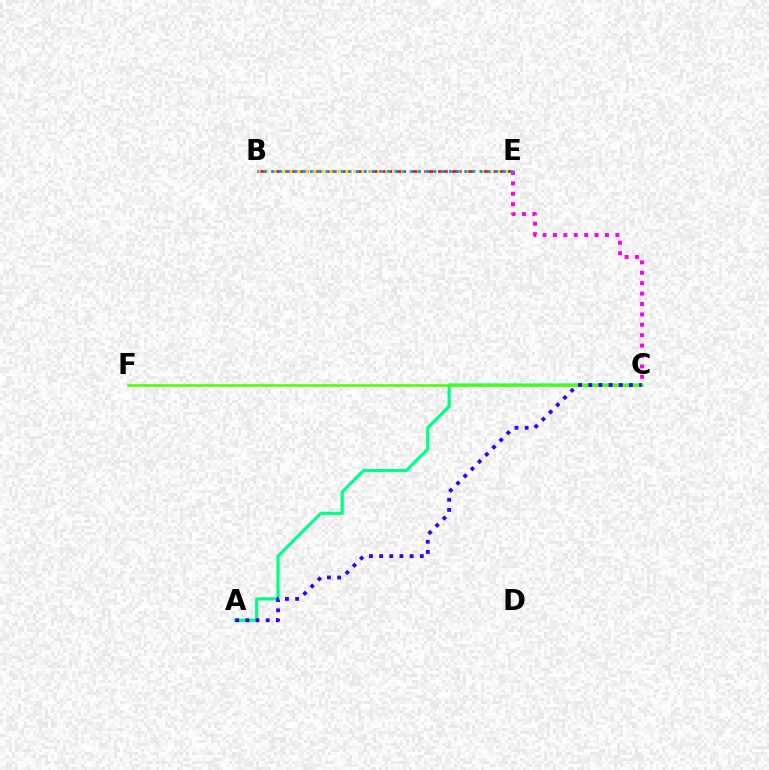{('B', 'E'): [{'color': '#ff0000', 'line_style': 'dashed', 'thickness': 1.89}, {'color': '#ffd500', 'line_style': 'dotted', 'thickness': 2.17}, {'color': '#009eff', 'line_style': 'dotted', 'thickness': 2.1}], ('A', 'C'): [{'color': '#00ff86', 'line_style': 'solid', 'thickness': 2.27}, {'color': '#3700ff', 'line_style': 'dotted', 'thickness': 2.76}], ('C', 'E'): [{'color': '#ff00ed', 'line_style': 'dotted', 'thickness': 2.83}], ('C', 'F'): [{'color': '#4fff00', 'line_style': 'solid', 'thickness': 1.84}]}